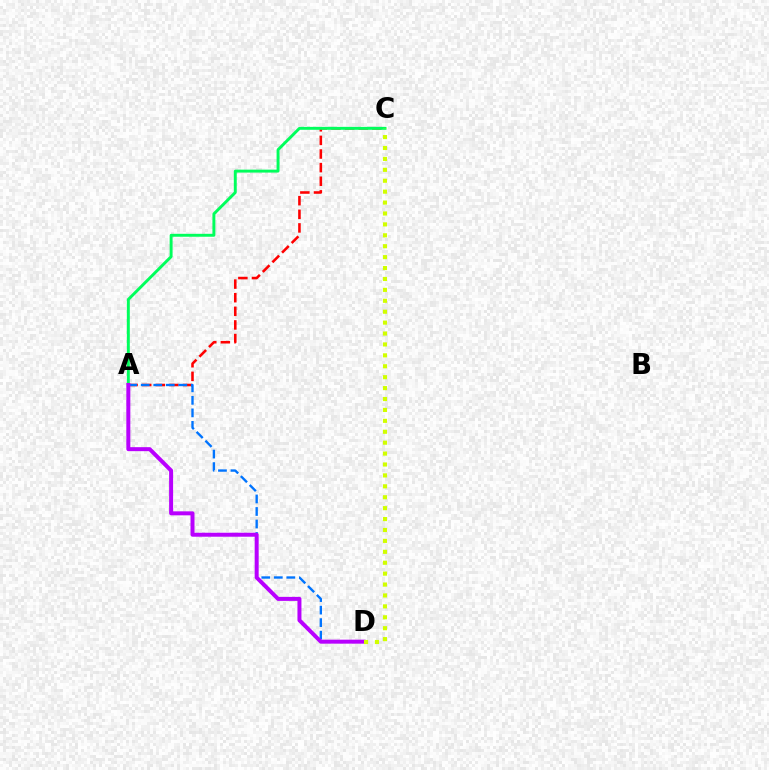{('A', 'C'): [{'color': '#ff0000', 'line_style': 'dashed', 'thickness': 1.85}, {'color': '#00ff5c', 'line_style': 'solid', 'thickness': 2.11}], ('A', 'D'): [{'color': '#0074ff', 'line_style': 'dashed', 'thickness': 1.7}, {'color': '#b900ff', 'line_style': 'solid', 'thickness': 2.87}], ('C', 'D'): [{'color': '#d1ff00', 'line_style': 'dotted', 'thickness': 2.97}]}